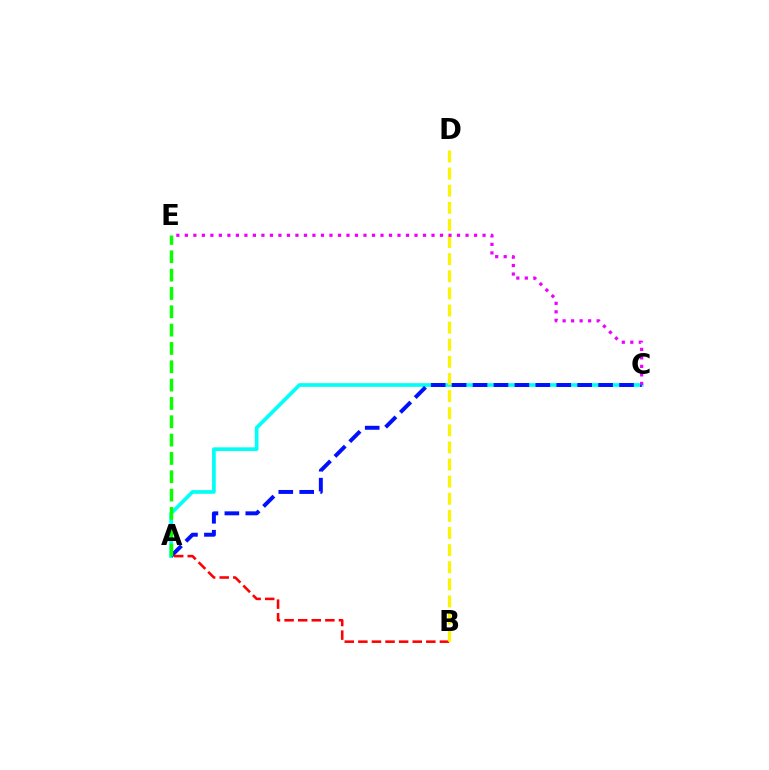{('A', 'C'): [{'color': '#00fff6', 'line_style': 'solid', 'thickness': 2.65}, {'color': '#0010ff', 'line_style': 'dashed', 'thickness': 2.84}], ('A', 'B'): [{'color': '#ff0000', 'line_style': 'dashed', 'thickness': 1.85}], ('B', 'D'): [{'color': '#fcf500', 'line_style': 'dashed', 'thickness': 2.33}], ('A', 'E'): [{'color': '#08ff00', 'line_style': 'dashed', 'thickness': 2.49}], ('C', 'E'): [{'color': '#ee00ff', 'line_style': 'dotted', 'thickness': 2.31}]}